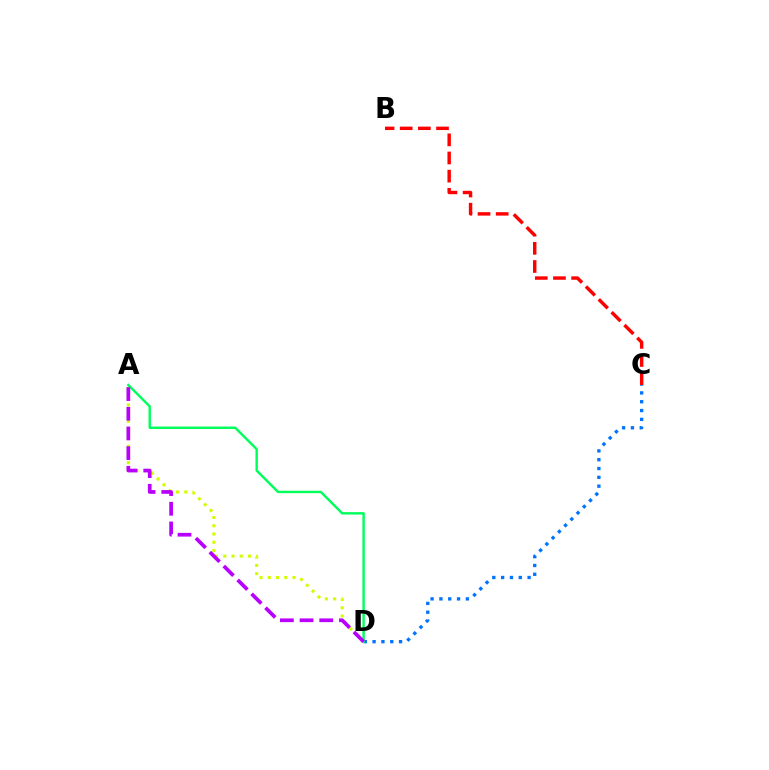{('A', 'D'): [{'color': '#d1ff00', 'line_style': 'dotted', 'thickness': 2.24}, {'color': '#00ff5c', 'line_style': 'solid', 'thickness': 1.75}, {'color': '#b900ff', 'line_style': 'dashed', 'thickness': 2.67}], ('C', 'D'): [{'color': '#0074ff', 'line_style': 'dotted', 'thickness': 2.4}], ('B', 'C'): [{'color': '#ff0000', 'line_style': 'dashed', 'thickness': 2.47}]}